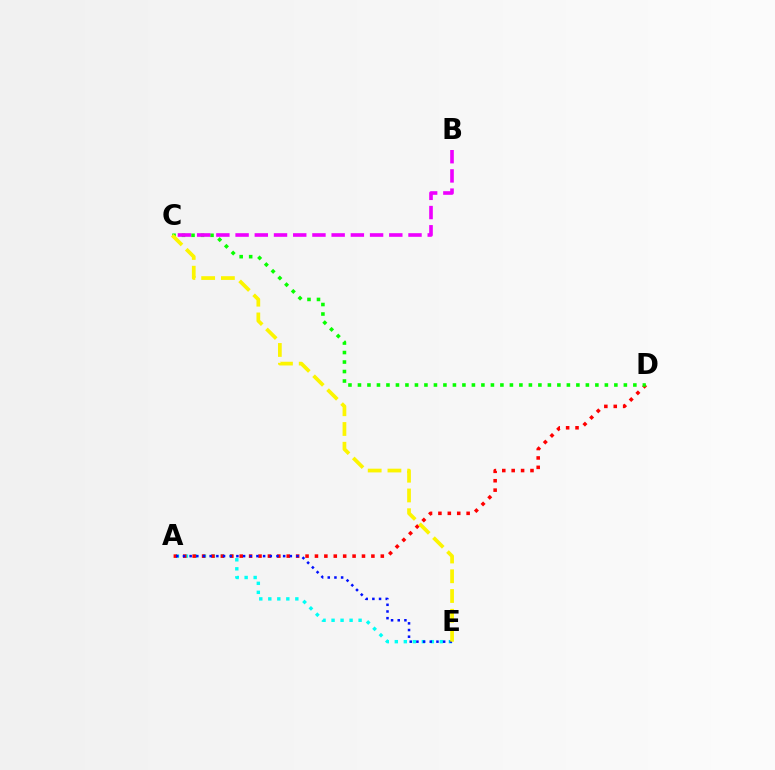{('A', 'E'): [{'color': '#00fff6', 'line_style': 'dotted', 'thickness': 2.45}, {'color': '#0010ff', 'line_style': 'dotted', 'thickness': 1.81}], ('A', 'D'): [{'color': '#ff0000', 'line_style': 'dotted', 'thickness': 2.56}], ('C', 'D'): [{'color': '#08ff00', 'line_style': 'dotted', 'thickness': 2.58}], ('B', 'C'): [{'color': '#ee00ff', 'line_style': 'dashed', 'thickness': 2.61}], ('C', 'E'): [{'color': '#fcf500', 'line_style': 'dashed', 'thickness': 2.68}]}